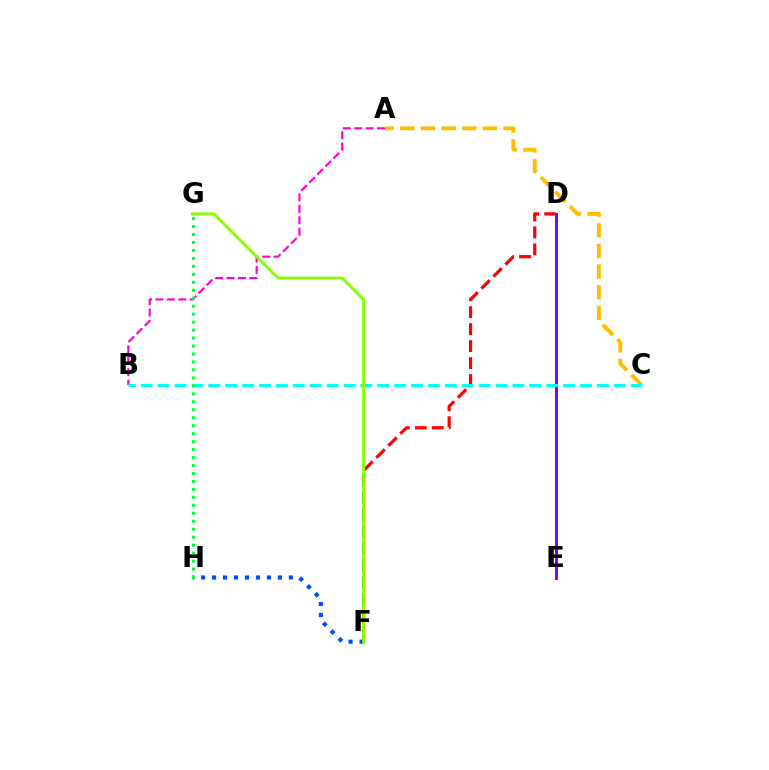{('F', 'H'): [{'color': '#004bff', 'line_style': 'dotted', 'thickness': 2.98}], ('D', 'E'): [{'color': '#7200ff', 'line_style': 'solid', 'thickness': 2.07}], ('D', 'F'): [{'color': '#ff0000', 'line_style': 'dashed', 'thickness': 2.31}], ('A', 'C'): [{'color': '#ffbd00', 'line_style': 'dashed', 'thickness': 2.81}], ('A', 'B'): [{'color': '#ff00cf', 'line_style': 'dashed', 'thickness': 1.55}], ('B', 'C'): [{'color': '#00fff6', 'line_style': 'dashed', 'thickness': 2.29}], ('G', 'H'): [{'color': '#00ff39', 'line_style': 'dotted', 'thickness': 2.16}], ('F', 'G'): [{'color': '#84ff00', 'line_style': 'solid', 'thickness': 2.1}]}